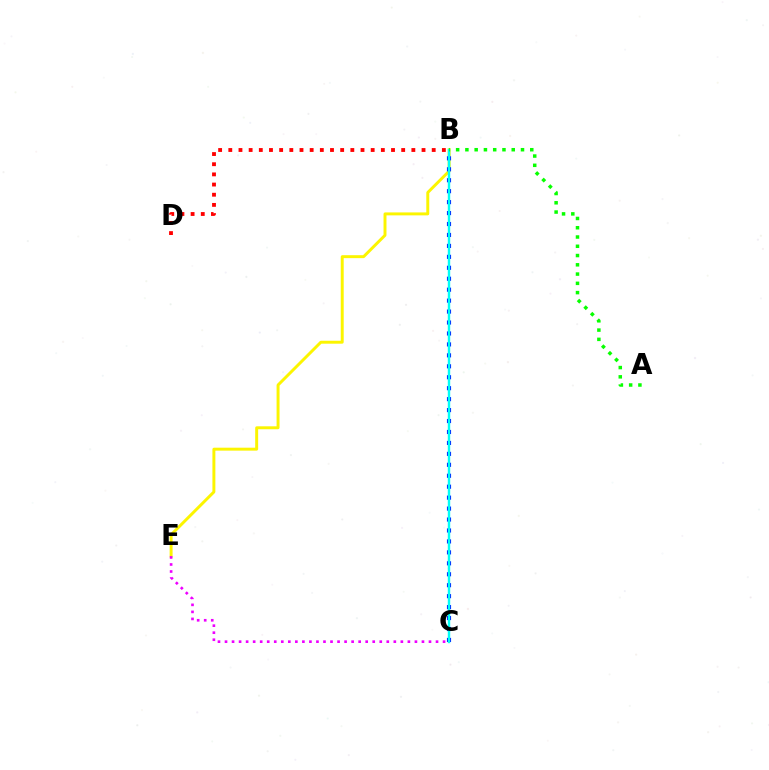{('B', 'E'): [{'color': '#fcf500', 'line_style': 'solid', 'thickness': 2.12}], ('B', 'C'): [{'color': '#0010ff', 'line_style': 'dotted', 'thickness': 2.97}, {'color': '#00fff6', 'line_style': 'solid', 'thickness': 1.74}], ('B', 'D'): [{'color': '#ff0000', 'line_style': 'dotted', 'thickness': 2.76}], ('C', 'E'): [{'color': '#ee00ff', 'line_style': 'dotted', 'thickness': 1.91}], ('A', 'B'): [{'color': '#08ff00', 'line_style': 'dotted', 'thickness': 2.52}]}